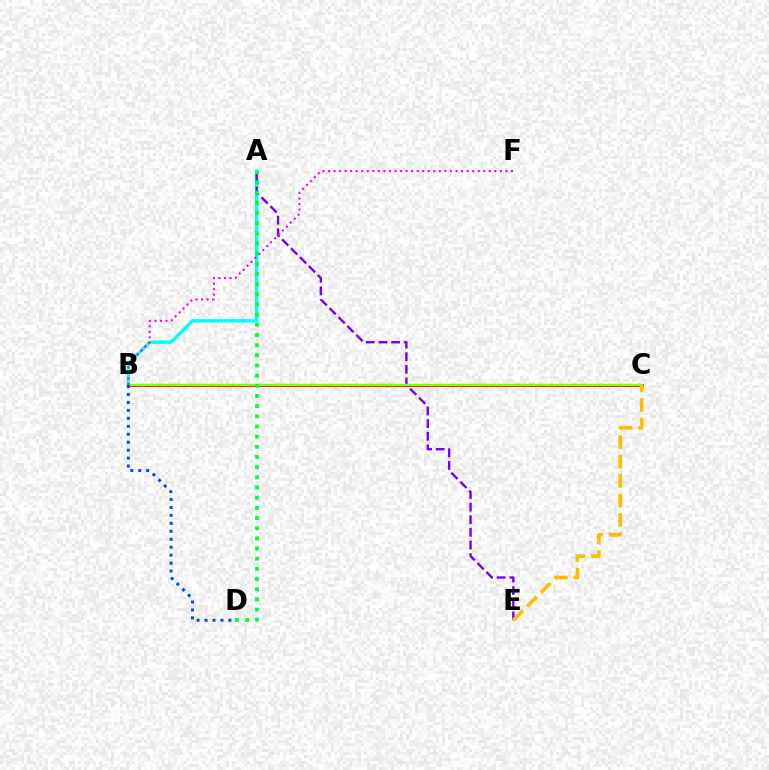{('A', 'B'): [{'color': '#00fff6', 'line_style': 'solid', 'thickness': 2.45}], ('B', 'C'): [{'color': '#ff0000', 'line_style': 'solid', 'thickness': 2.16}, {'color': '#84ff00', 'line_style': 'solid', 'thickness': 1.78}], ('A', 'E'): [{'color': '#7200ff', 'line_style': 'dashed', 'thickness': 1.72}], ('B', 'F'): [{'color': '#ff00cf', 'line_style': 'dotted', 'thickness': 1.51}], ('A', 'D'): [{'color': '#00ff39', 'line_style': 'dotted', 'thickness': 2.76}], ('B', 'D'): [{'color': '#004bff', 'line_style': 'dotted', 'thickness': 2.16}], ('C', 'E'): [{'color': '#ffbd00', 'line_style': 'dashed', 'thickness': 2.65}]}